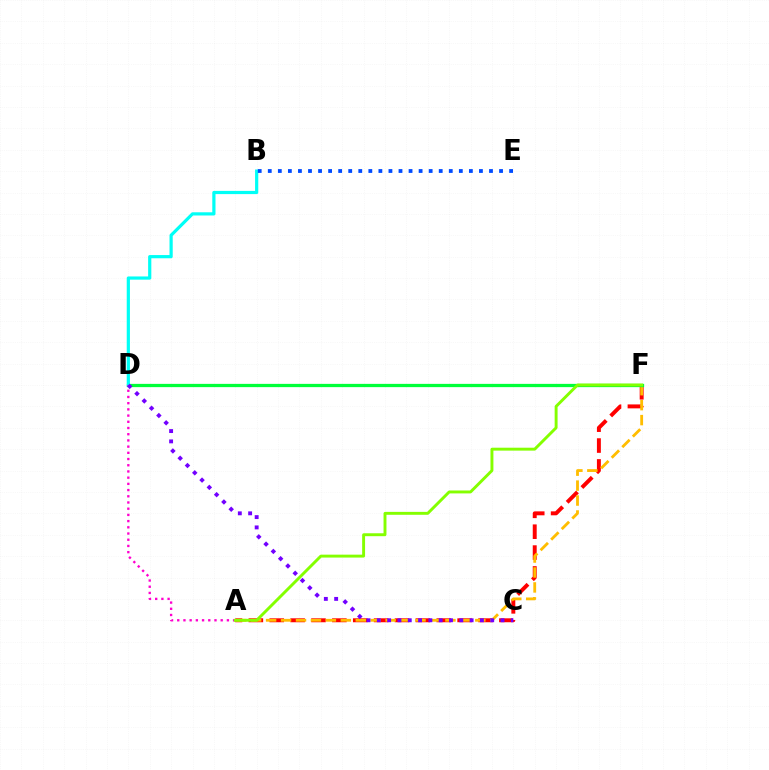{('A', 'F'): [{'color': '#ff0000', 'line_style': 'dashed', 'thickness': 2.84}, {'color': '#ffbd00', 'line_style': 'dashed', 'thickness': 2.03}, {'color': '#84ff00', 'line_style': 'solid', 'thickness': 2.1}], ('D', 'F'): [{'color': '#00ff39', 'line_style': 'solid', 'thickness': 2.35}], ('B', 'D'): [{'color': '#00fff6', 'line_style': 'solid', 'thickness': 2.31}], ('B', 'E'): [{'color': '#004bff', 'line_style': 'dotted', 'thickness': 2.73}], ('A', 'D'): [{'color': '#ff00cf', 'line_style': 'dotted', 'thickness': 1.69}], ('C', 'D'): [{'color': '#7200ff', 'line_style': 'dotted', 'thickness': 2.8}]}